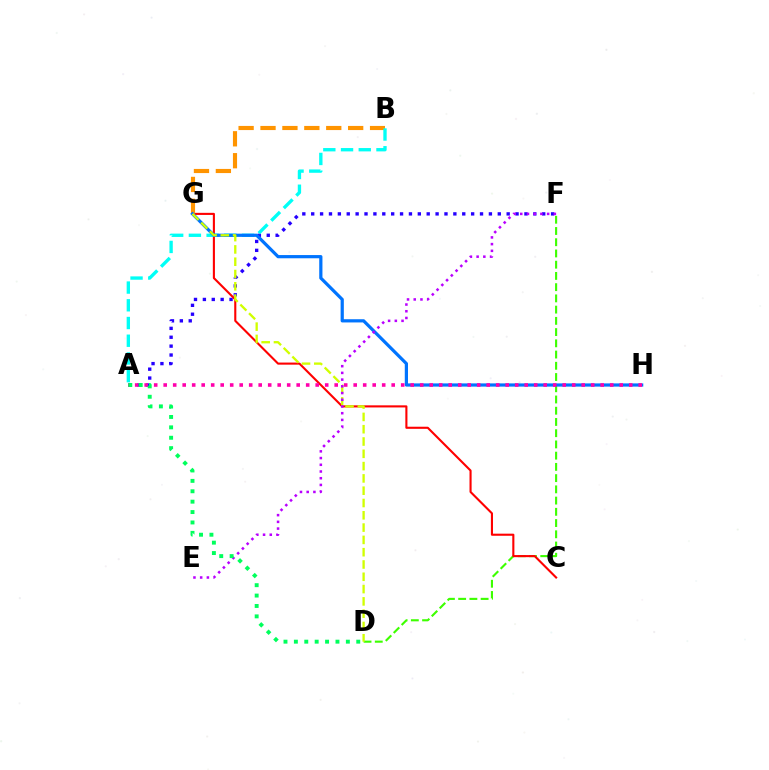{('A', 'F'): [{'color': '#2500ff', 'line_style': 'dotted', 'thickness': 2.41}], ('D', 'F'): [{'color': '#3dff00', 'line_style': 'dashed', 'thickness': 1.53}], ('C', 'G'): [{'color': '#ff0000', 'line_style': 'solid', 'thickness': 1.52}], ('B', 'G'): [{'color': '#ff9400', 'line_style': 'dashed', 'thickness': 2.98}], ('A', 'B'): [{'color': '#00fff6', 'line_style': 'dashed', 'thickness': 2.41}], ('G', 'H'): [{'color': '#0074ff', 'line_style': 'solid', 'thickness': 2.31}], ('D', 'G'): [{'color': '#d1ff00', 'line_style': 'dashed', 'thickness': 1.67}], ('A', 'H'): [{'color': '#ff00ac', 'line_style': 'dotted', 'thickness': 2.58}], ('E', 'F'): [{'color': '#b900ff', 'line_style': 'dotted', 'thickness': 1.82}], ('A', 'D'): [{'color': '#00ff5c', 'line_style': 'dotted', 'thickness': 2.82}]}